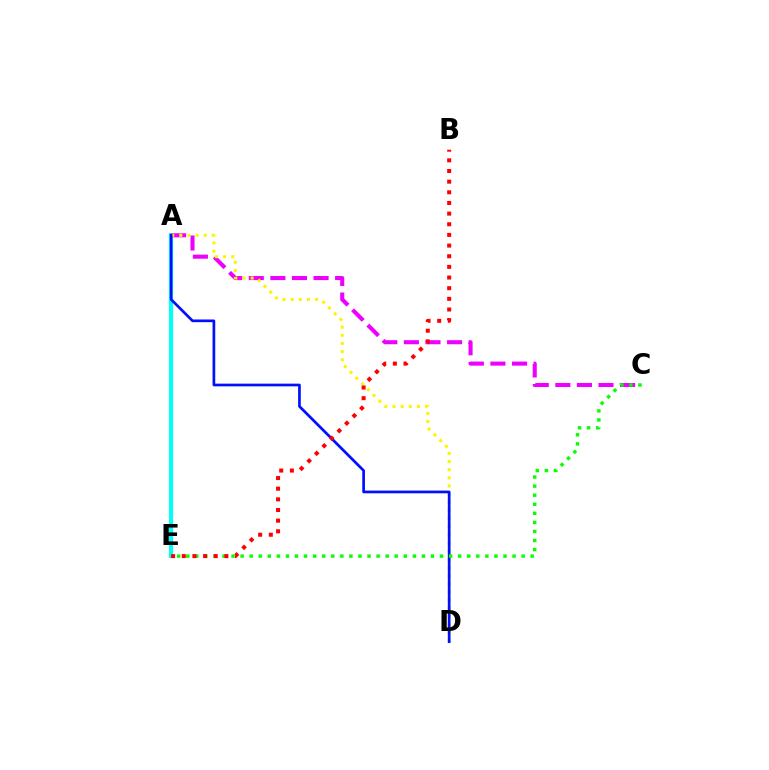{('A', 'E'): [{'color': '#00fff6', 'line_style': 'solid', 'thickness': 2.95}], ('A', 'C'): [{'color': '#ee00ff', 'line_style': 'dashed', 'thickness': 2.93}], ('A', 'D'): [{'color': '#fcf500', 'line_style': 'dotted', 'thickness': 2.21}, {'color': '#0010ff', 'line_style': 'solid', 'thickness': 1.95}], ('C', 'E'): [{'color': '#08ff00', 'line_style': 'dotted', 'thickness': 2.46}], ('B', 'E'): [{'color': '#ff0000', 'line_style': 'dotted', 'thickness': 2.89}]}